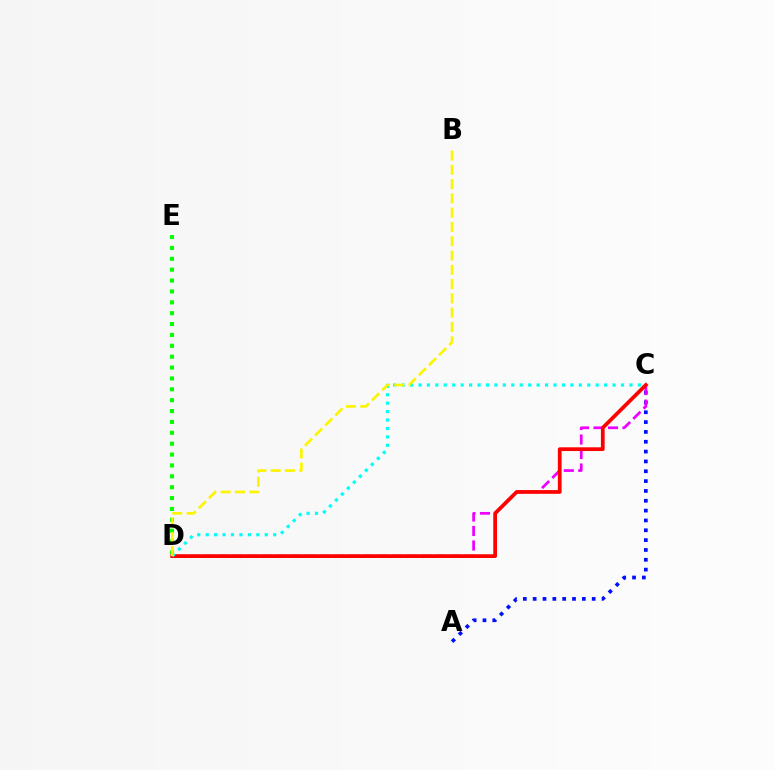{('A', 'C'): [{'color': '#0010ff', 'line_style': 'dotted', 'thickness': 2.67}], ('D', 'E'): [{'color': '#08ff00', 'line_style': 'dotted', 'thickness': 2.96}], ('C', 'D'): [{'color': '#ee00ff', 'line_style': 'dashed', 'thickness': 1.97}, {'color': '#ff0000', 'line_style': 'solid', 'thickness': 2.7}, {'color': '#00fff6', 'line_style': 'dotted', 'thickness': 2.29}], ('B', 'D'): [{'color': '#fcf500', 'line_style': 'dashed', 'thickness': 1.94}]}